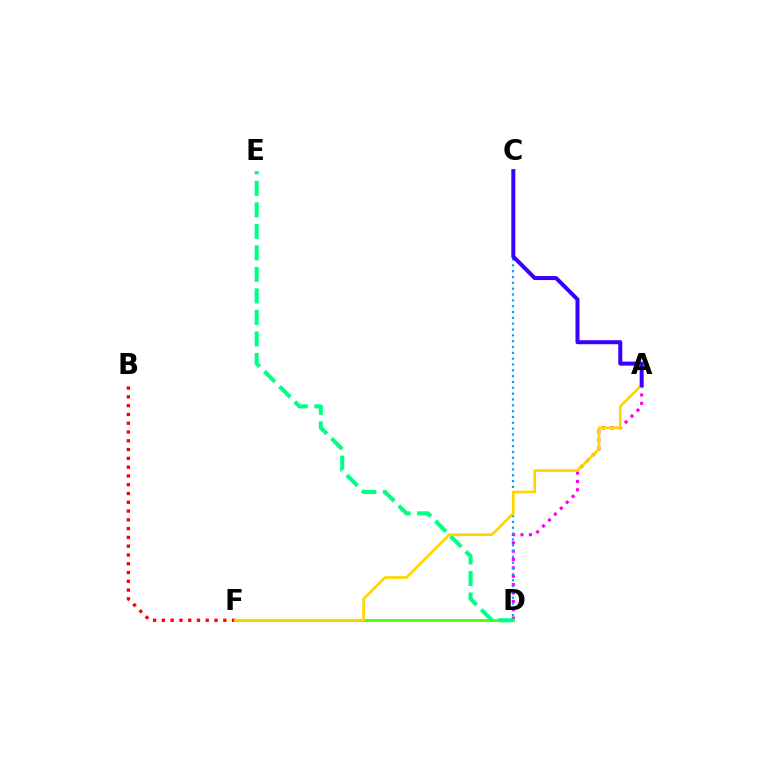{('B', 'F'): [{'color': '#ff0000', 'line_style': 'dotted', 'thickness': 2.39}], ('A', 'D'): [{'color': '#ff00ed', 'line_style': 'dotted', 'thickness': 2.27}], ('D', 'F'): [{'color': '#4fff00', 'line_style': 'solid', 'thickness': 2.02}], ('D', 'E'): [{'color': '#00ff86', 'line_style': 'dashed', 'thickness': 2.92}], ('C', 'D'): [{'color': '#009eff', 'line_style': 'dotted', 'thickness': 1.58}], ('A', 'F'): [{'color': '#ffd500', 'line_style': 'solid', 'thickness': 1.92}], ('A', 'C'): [{'color': '#3700ff', 'line_style': 'solid', 'thickness': 2.89}]}